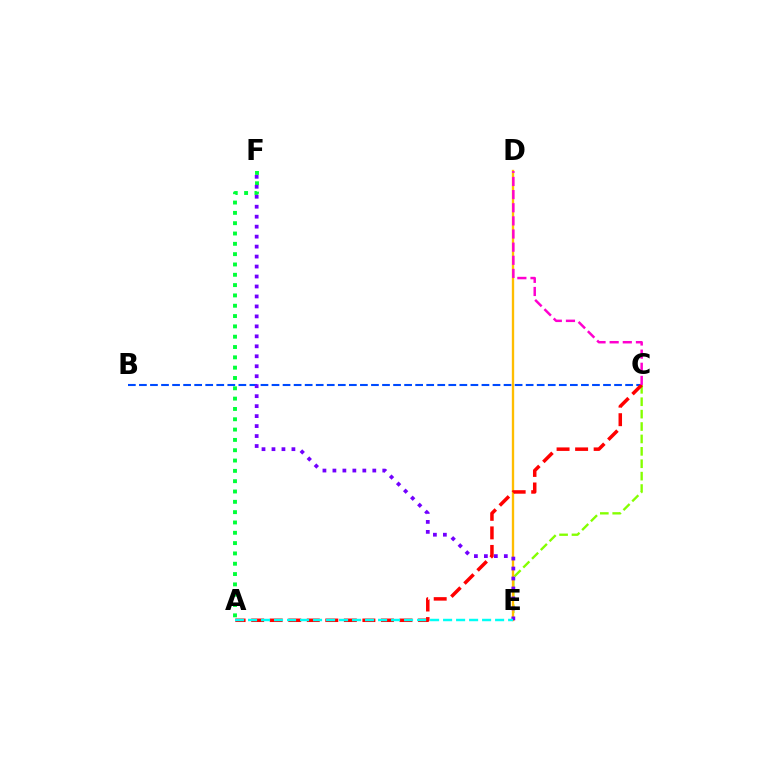{('B', 'C'): [{'color': '#004bff', 'line_style': 'dashed', 'thickness': 1.5}], ('C', 'E'): [{'color': '#84ff00', 'line_style': 'dashed', 'thickness': 1.68}], ('A', 'F'): [{'color': '#00ff39', 'line_style': 'dotted', 'thickness': 2.8}], ('D', 'E'): [{'color': '#ffbd00', 'line_style': 'solid', 'thickness': 1.69}], ('E', 'F'): [{'color': '#7200ff', 'line_style': 'dotted', 'thickness': 2.71}], ('A', 'C'): [{'color': '#ff0000', 'line_style': 'dashed', 'thickness': 2.52}], ('A', 'E'): [{'color': '#00fff6', 'line_style': 'dashed', 'thickness': 1.77}], ('C', 'D'): [{'color': '#ff00cf', 'line_style': 'dashed', 'thickness': 1.79}]}